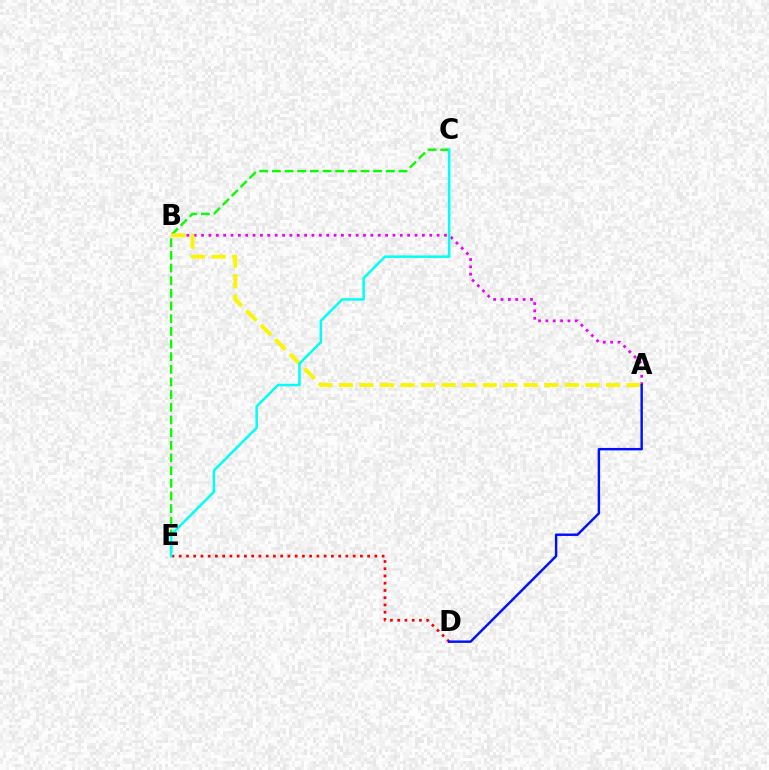{('D', 'E'): [{'color': '#ff0000', 'line_style': 'dotted', 'thickness': 1.97}], ('C', 'E'): [{'color': '#08ff00', 'line_style': 'dashed', 'thickness': 1.72}, {'color': '#00fff6', 'line_style': 'solid', 'thickness': 1.81}], ('A', 'B'): [{'color': '#ee00ff', 'line_style': 'dotted', 'thickness': 2.0}, {'color': '#fcf500', 'line_style': 'dashed', 'thickness': 2.79}], ('A', 'D'): [{'color': '#0010ff', 'line_style': 'solid', 'thickness': 1.76}]}